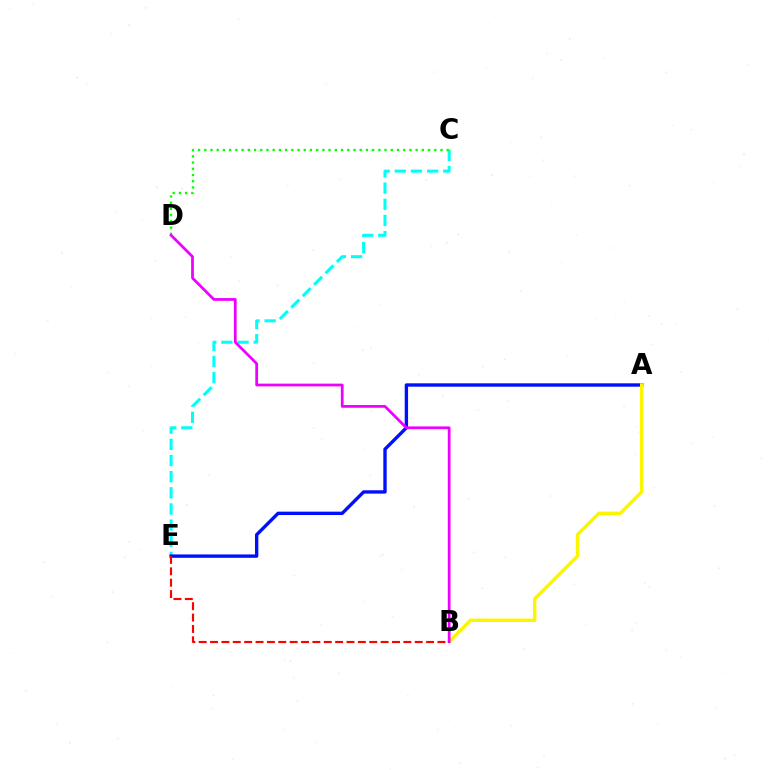{('C', 'E'): [{'color': '#00fff6', 'line_style': 'dashed', 'thickness': 2.19}], ('A', 'E'): [{'color': '#0010ff', 'line_style': 'solid', 'thickness': 2.42}], ('A', 'B'): [{'color': '#fcf500', 'line_style': 'solid', 'thickness': 2.47}], ('C', 'D'): [{'color': '#08ff00', 'line_style': 'dotted', 'thickness': 1.69}], ('B', 'E'): [{'color': '#ff0000', 'line_style': 'dashed', 'thickness': 1.54}], ('B', 'D'): [{'color': '#ee00ff', 'line_style': 'solid', 'thickness': 1.98}]}